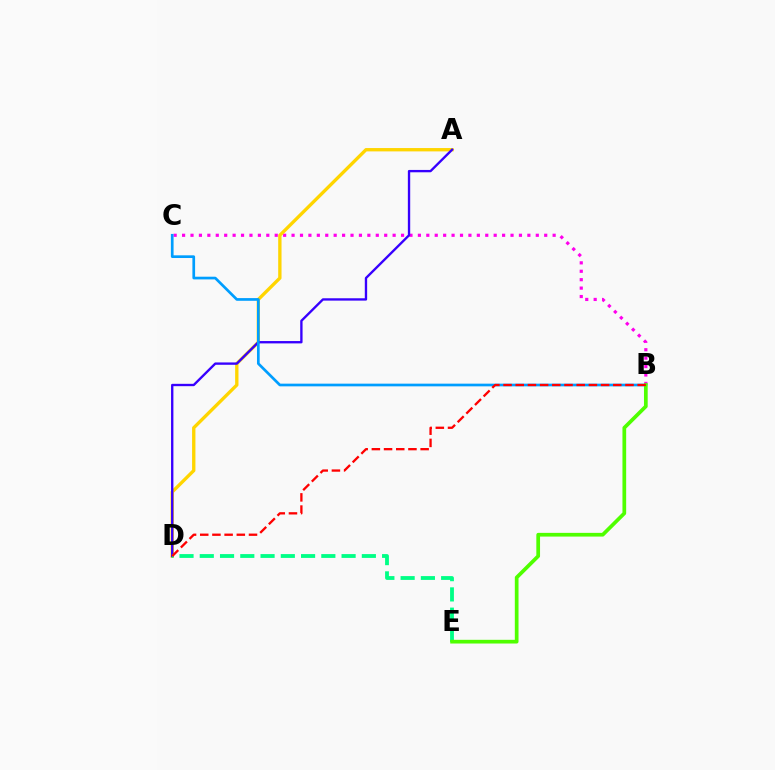{('B', 'C'): [{'color': '#ff00ed', 'line_style': 'dotted', 'thickness': 2.29}, {'color': '#009eff', 'line_style': 'solid', 'thickness': 1.94}], ('A', 'D'): [{'color': '#ffd500', 'line_style': 'solid', 'thickness': 2.4}, {'color': '#3700ff', 'line_style': 'solid', 'thickness': 1.69}], ('D', 'E'): [{'color': '#00ff86', 'line_style': 'dashed', 'thickness': 2.75}], ('B', 'E'): [{'color': '#4fff00', 'line_style': 'solid', 'thickness': 2.67}], ('B', 'D'): [{'color': '#ff0000', 'line_style': 'dashed', 'thickness': 1.66}]}